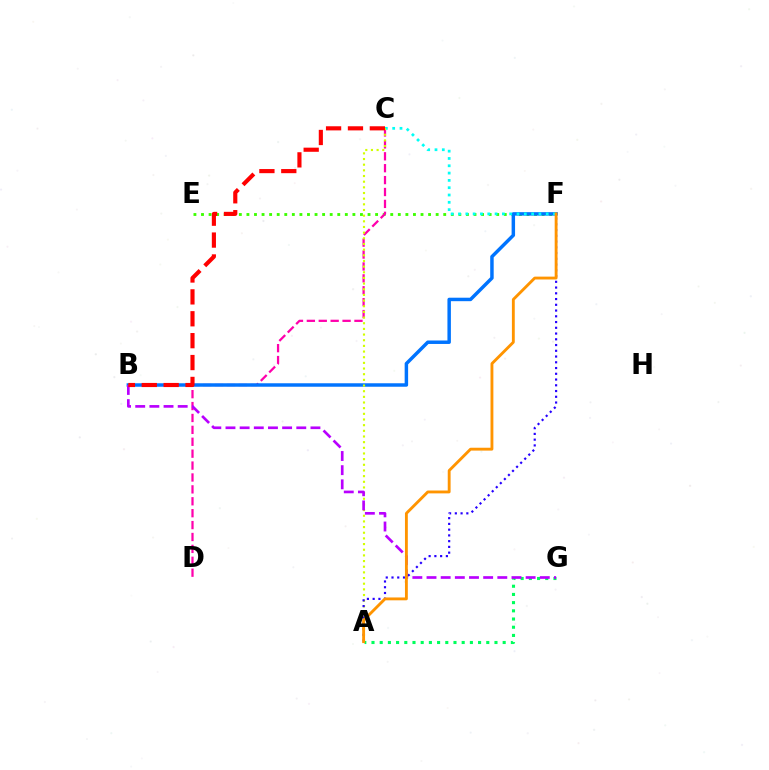{('E', 'F'): [{'color': '#3dff00', 'line_style': 'dotted', 'thickness': 2.06}], ('C', 'D'): [{'color': '#ff00ac', 'line_style': 'dashed', 'thickness': 1.62}], ('B', 'F'): [{'color': '#0074ff', 'line_style': 'solid', 'thickness': 2.5}], ('C', 'F'): [{'color': '#00fff6', 'line_style': 'dotted', 'thickness': 1.99}], ('A', 'C'): [{'color': '#d1ff00', 'line_style': 'dotted', 'thickness': 1.54}], ('A', 'G'): [{'color': '#00ff5c', 'line_style': 'dotted', 'thickness': 2.23}], ('B', 'G'): [{'color': '#b900ff', 'line_style': 'dashed', 'thickness': 1.92}], ('B', 'C'): [{'color': '#ff0000', 'line_style': 'dashed', 'thickness': 2.97}], ('A', 'F'): [{'color': '#2500ff', 'line_style': 'dotted', 'thickness': 1.56}, {'color': '#ff9400', 'line_style': 'solid', 'thickness': 2.06}]}